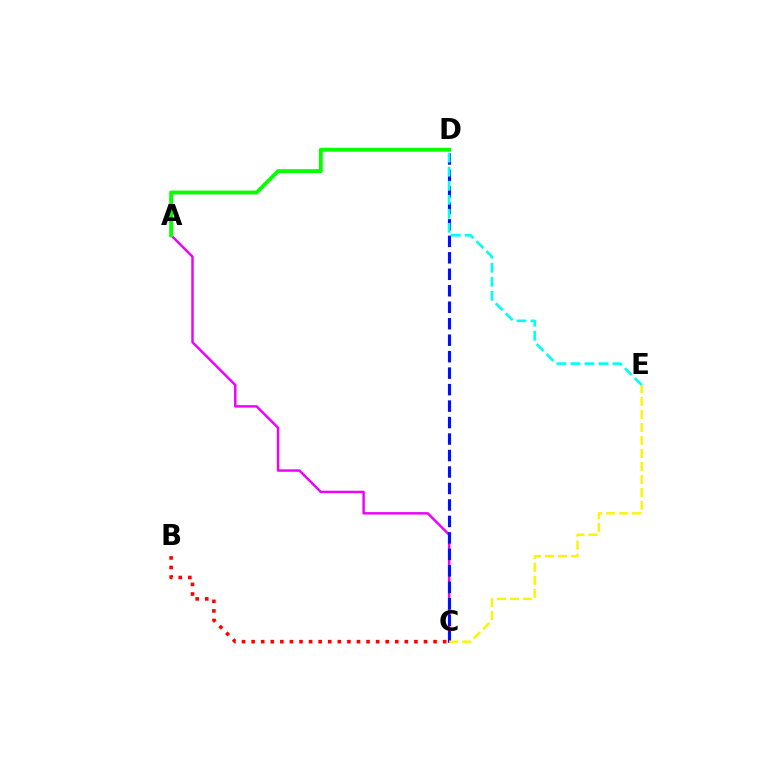{('B', 'C'): [{'color': '#ff0000', 'line_style': 'dotted', 'thickness': 2.6}], ('A', 'C'): [{'color': '#ee00ff', 'line_style': 'solid', 'thickness': 1.76}], ('A', 'D'): [{'color': '#08ff00', 'line_style': 'solid', 'thickness': 2.79}], ('C', 'D'): [{'color': '#0010ff', 'line_style': 'dashed', 'thickness': 2.24}], ('D', 'E'): [{'color': '#00fff6', 'line_style': 'dashed', 'thickness': 1.91}], ('C', 'E'): [{'color': '#fcf500', 'line_style': 'dashed', 'thickness': 1.76}]}